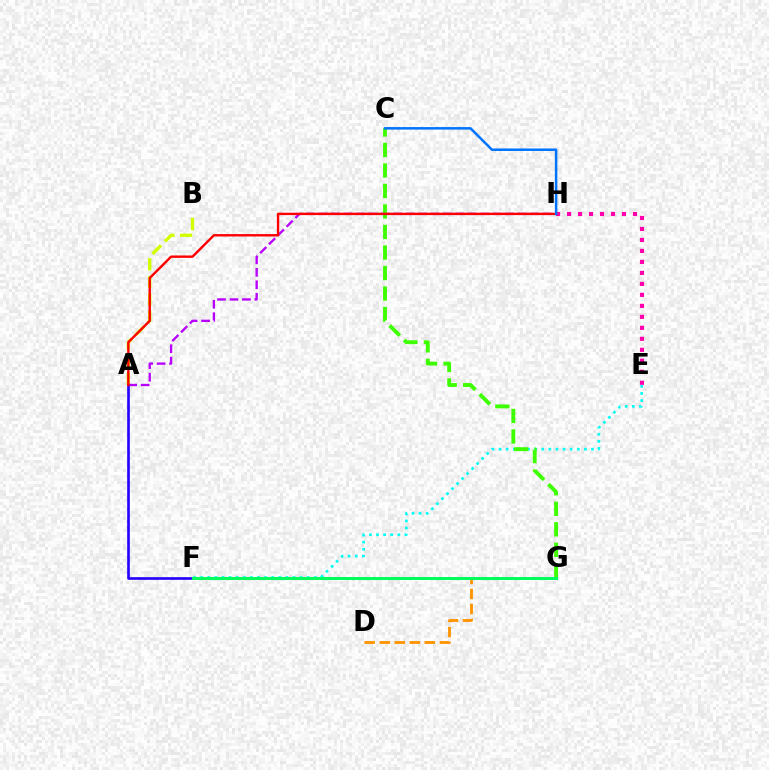{('A', 'B'): [{'color': '#d1ff00', 'line_style': 'dashed', 'thickness': 2.39}], ('A', 'H'): [{'color': '#b900ff', 'line_style': 'dashed', 'thickness': 1.69}, {'color': '#ff0000', 'line_style': 'solid', 'thickness': 1.73}], ('A', 'F'): [{'color': '#2500ff', 'line_style': 'solid', 'thickness': 1.9}], ('E', 'F'): [{'color': '#00fff6', 'line_style': 'dotted', 'thickness': 1.93}], ('C', 'G'): [{'color': '#3dff00', 'line_style': 'dashed', 'thickness': 2.79}], ('D', 'G'): [{'color': '#ff9400', 'line_style': 'dashed', 'thickness': 2.04}], ('E', 'H'): [{'color': '#ff00ac', 'line_style': 'dotted', 'thickness': 2.98}], ('F', 'G'): [{'color': '#00ff5c', 'line_style': 'solid', 'thickness': 2.17}], ('C', 'H'): [{'color': '#0074ff', 'line_style': 'solid', 'thickness': 1.81}]}